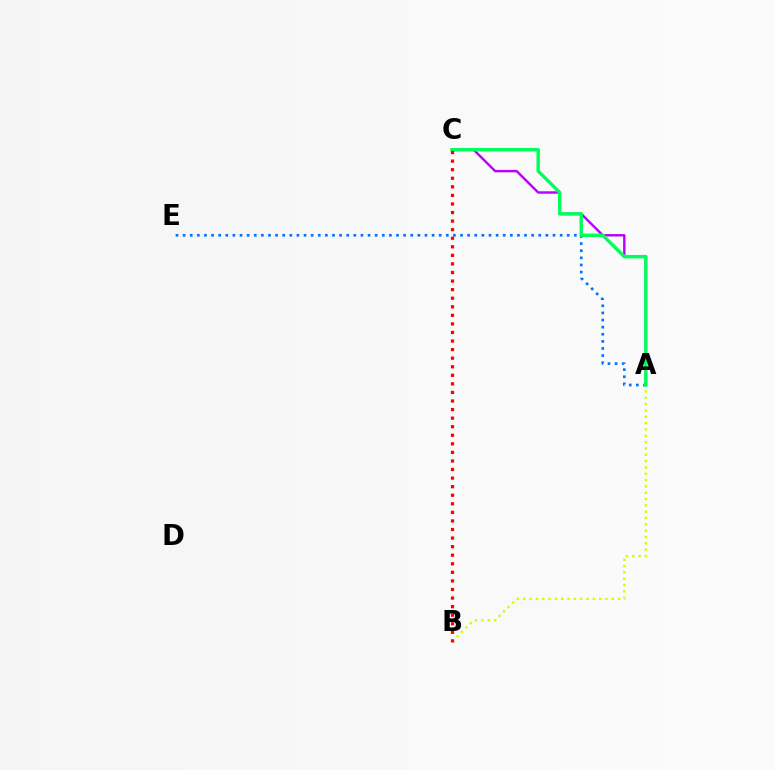{('A', 'C'): [{'color': '#b900ff', 'line_style': 'solid', 'thickness': 1.73}, {'color': '#00ff5c', 'line_style': 'solid', 'thickness': 2.46}], ('A', 'B'): [{'color': '#d1ff00', 'line_style': 'dotted', 'thickness': 1.72}], ('A', 'E'): [{'color': '#0074ff', 'line_style': 'dotted', 'thickness': 1.93}], ('B', 'C'): [{'color': '#ff0000', 'line_style': 'dotted', 'thickness': 2.33}]}